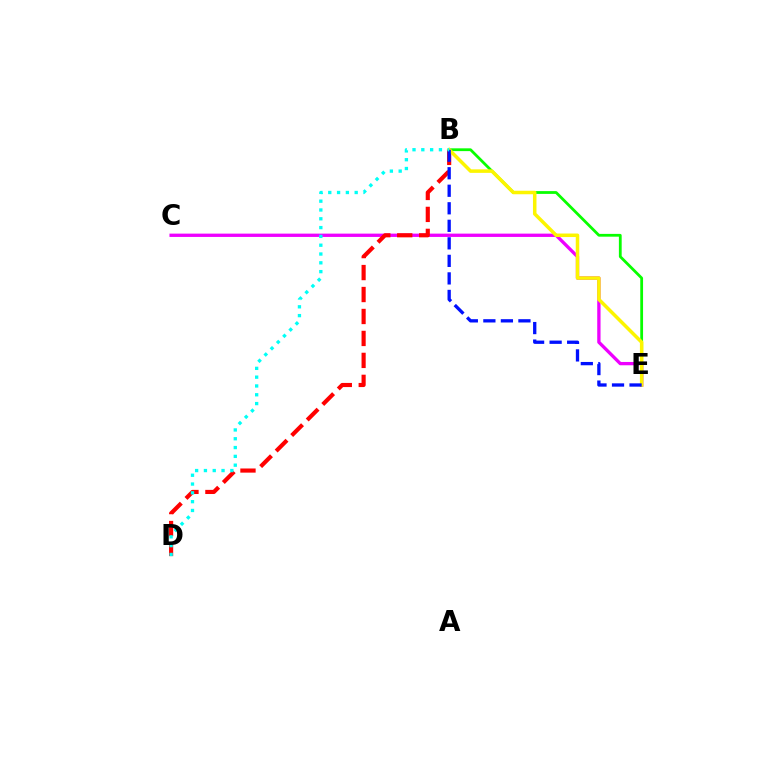{('B', 'E'): [{'color': '#08ff00', 'line_style': 'solid', 'thickness': 2.0}, {'color': '#fcf500', 'line_style': 'solid', 'thickness': 2.53}, {'color': '#0010ff', 'line_style': 'dashed', 'thickness': 2.38}], ('C', 'E'): [{'color': '#ee00ff', 'line_style': 'solid', 'thickness': 2.38}], ('B', 'D'): [{'color': '#ff0000', 'line_style': 'dashed', 'thickness': 2.98}, {'color': '#00fff6', 'line_style': 'dotted', 'thickness': 2.39}]}